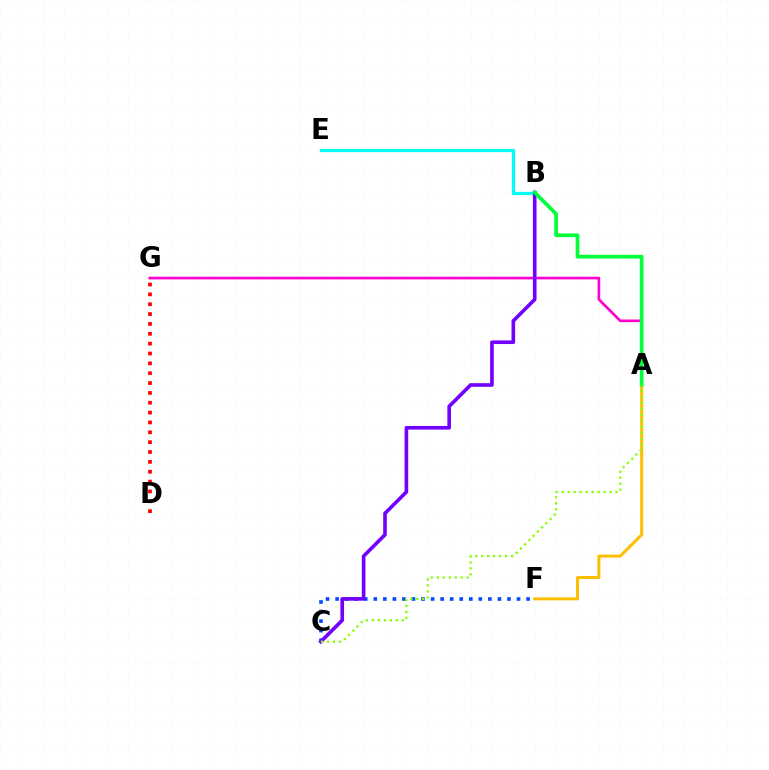{('A', 'G'): [{'color': '#ff00cf', 'line_style': 'solid', 'thickness': 1.93}], ('A', 'F'): [{'color': '#ffbd00', 'line_style': 'solid', 'thickness': 2.14}], ('B', 'E'): [{'color': '#00fff6', 'line_style': 'solid', 'thickness': 2.35}], ('C', 'F'): [{'color': '#004bff', 'line_style': 'dotted', 'thickness': 2.59}], ('B', 'C'): [{'color': '#7200ff', 'line_style': 'solid', 'thickness': 2.61}], ('A', 'B'): [{'color': '#00ff39', 'line_style': 'solid', 'thickness': 2.67}], ('D', 'G'): [{'color': '#ff0000', 'line_style': 'dotted', 'thickness': 2.68}], ('A', 'C'): [{'color': '#84ff00', 'line_style': 'dotted', 'thickness': 1.63}]}